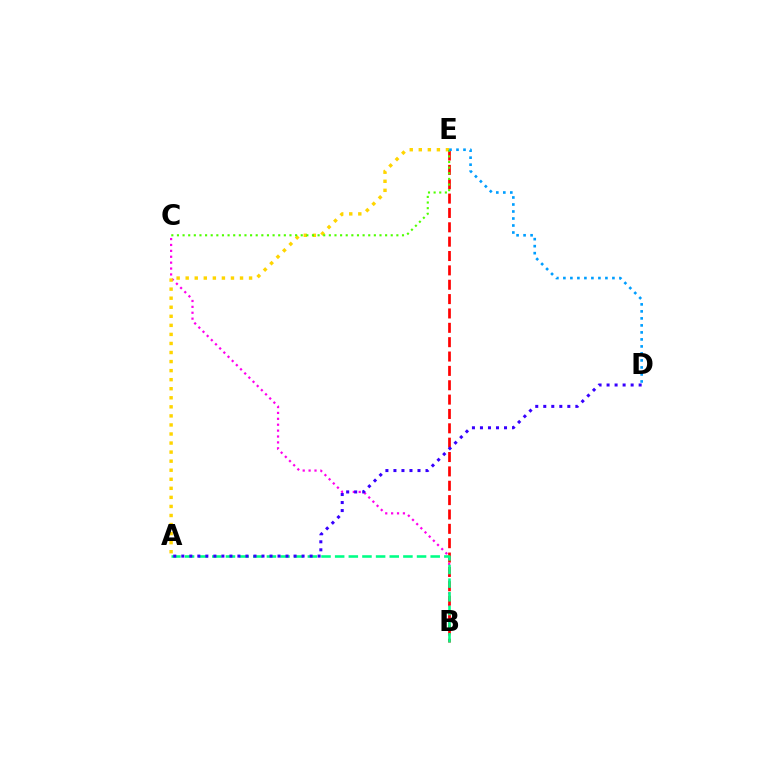{('B', 'C'): [{'color': '#ff00ed', 'line_style': 'dotted', 'thickness': 1.6}], ('A', 'E'): [{'color': '#ffd500', 'line_style': 'dotted', 'thickness': 2.46}], ('B', 'E'): [{'color': '#ff0000', 'line_style': 'dashed', 'thickness': 1.95}], ('A', 'B'): [{'color': '#00ff86', 'line_style': 'dashed', 'thickness': 1.85}], ('C', 'E'): [{'color': '#4fff00', 'line_style': 'dotted', 'thickness': 1.53}], ('A', 'D'): [{'color': '#3700ff', 'line_style': 'dotted', 'thickness': 2.18}], ('D', 'E'): [{'color': '#009eff', 'line_style': 'dotted', 'thickness': 1.9}]}